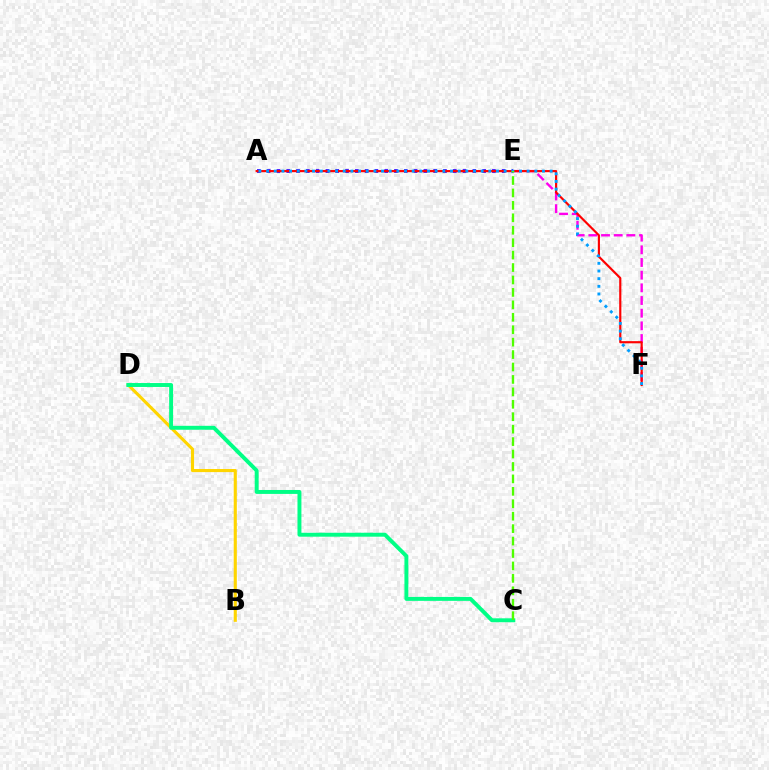{('B', 'D'): [{'color': '#ffd500', 'line_style': 'solid', 'thickness': 2.24}], ('E', 'F'): [{'color': '#ff00ed', 'line_style': 'dashed', 'thickness': 1.72}], ('A', 'E'): [{'color': '#3700ff', 'line_style': 'dotted', 'thickness': 2.66}], ('A', 'F'): [{'color': '#ff0000', 'line_style': 'solid', 'thickness': 1.56}, {'color': '#009eff', 'line_style': 'dotted', 'thickness': 2.08}], ('C', 'D'): [{'color': '#00ff86', 'line_style': 'solid', 'thickness': 2.83}], ('C', 'E'): [{'color': '#4fff00', 'line_style': 'dashed', 'thickness': 1.69}]}